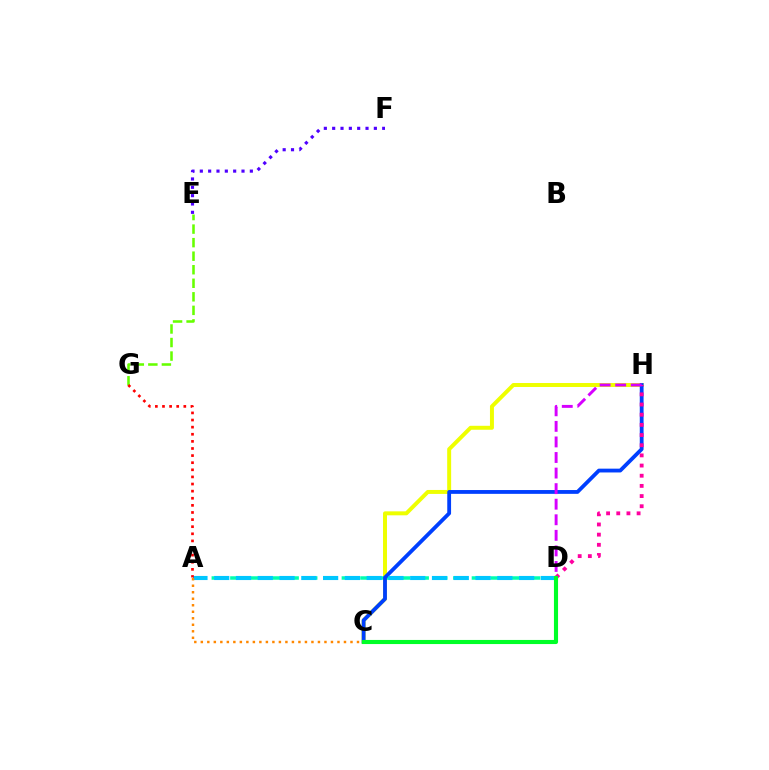{('C', 'H'): [{'color': '#eeff00', 'line_style': 'solid', 'thickness': 2.86}, {'color': '#003fff', 'line_style': 'solid', 'thickness': 2.74}], ('E', 'F'): [{'color': '#4f00ff', 'line_style': 'dotted', 'thickness': 2.27}], ('A', 'D'): [{'color': '#00ffaf', 'line_style': 'dashed', 'thickness': 2.52}, {'color': '#00c7ff', 'line_style': 'dashed', 'thickness': 2.96}], ('A', 'C'): [{'color': '#ff8800', 'line_style': 'dotted', 'thickness': 1.77}], ('D', 'H'): [{'color': '#ff00a0', 'line_style': 'dotted', 'thickness': 2.76}, {'color': '#d600ff', 'line_style': 'dashed', 'thickness': 2.11}], ('E', 'G'): [{'color': '#66ff00', 'line_style': 'dashed', 'thickness': 1.84}], ('A', 'G'): [{'color': '#ff0000', 'line_style': 'dotted', 'thickness': 1.93}], ('C', 'D'): [{'color': '#00ff27', 'line_style': 'solid', 'thickness': 2.96}]}